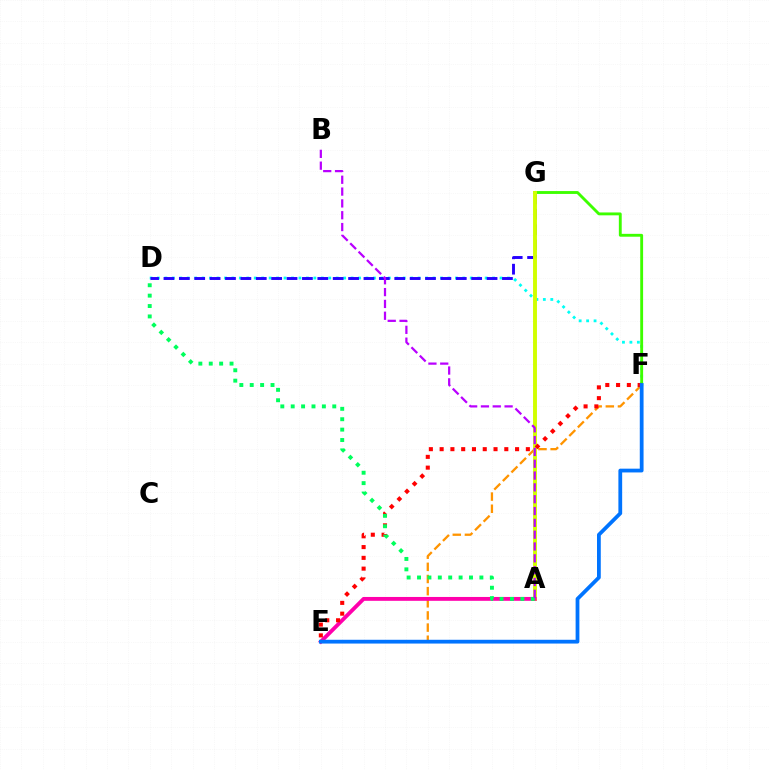{('E', 'F'): [{'color': '#ff9400', 'line_style': 'dashed', 'thickness': 1.65}, {'color': '#ff0000', 'line_style': 'dotted', 'thickness': 2.93}, {'color': '#0074ff', 'line_style': 'solid', 'thickness': 2.72}], ('D', 'F'): [{'color': '#00fff6', 'line_style': 'dotted', 'thickness': 2.02}], ('D', 'G'): [{'color': '#2500ff', 'line_style': 'dashed', 'thickness': 2.09}], ('F', 'G'): [{'color': '#3dff00', 'line_style': 'solid', 'thickness': 2.06}], ('A', 'G'): [{'color': '#d1ff00', 'line_style': 'solid', 'thickness': 2.81}], ('A', 'E'): [{'color': '#ff00ac', 'line_style': 'solid', 'thickness': 2.78}], ('A', 'D'): [{'color': '#00ff5c', 'line_style': 'dotted', 'thickness': 2.82}], ('A', 'B'): [{'color': '#b900ff', 'line_style': 'dashed', 'thickness': 1.61}]}